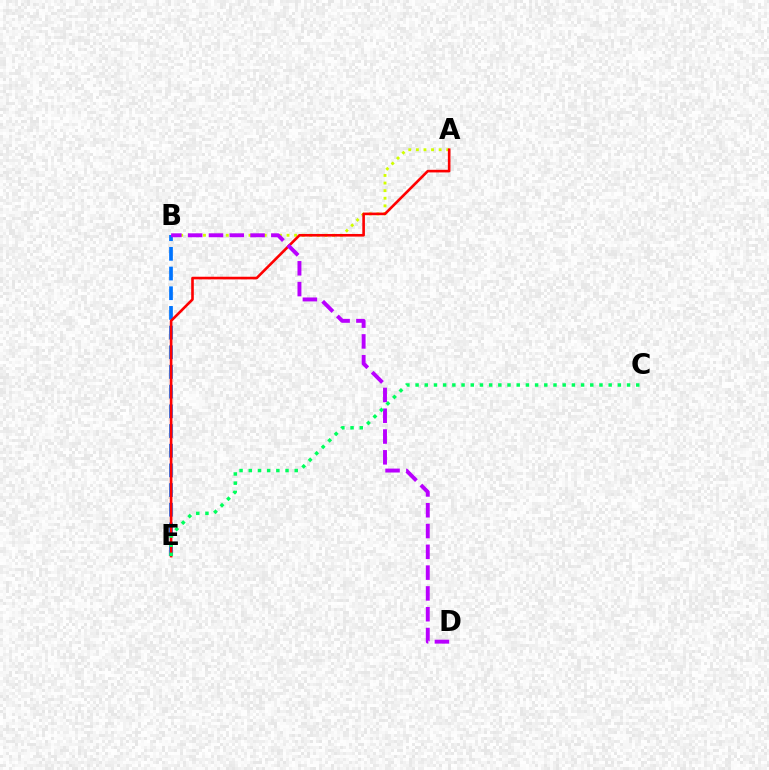{('B', 'E'): [{'color': '#0074ff', 'line_style': 'dashed', 'thickness': 2.67}], ('A', 'B'): [{'color': '#d1ff00', 'line_style': 'dotted', 'thickness': 2.06}], ('A', 'E'): [{'color': '#ff0000', 'line_style': 'solid', 'thickness': 1.89}], ('B', 'D'): [{'color': '#b900ff', 'line_style': 'dashed', 'thickness': 2.82}], ('C', 'E'): [{'color': '#00ff5c', 'line_style': 'dotted', 'thickness': 2.5}]}